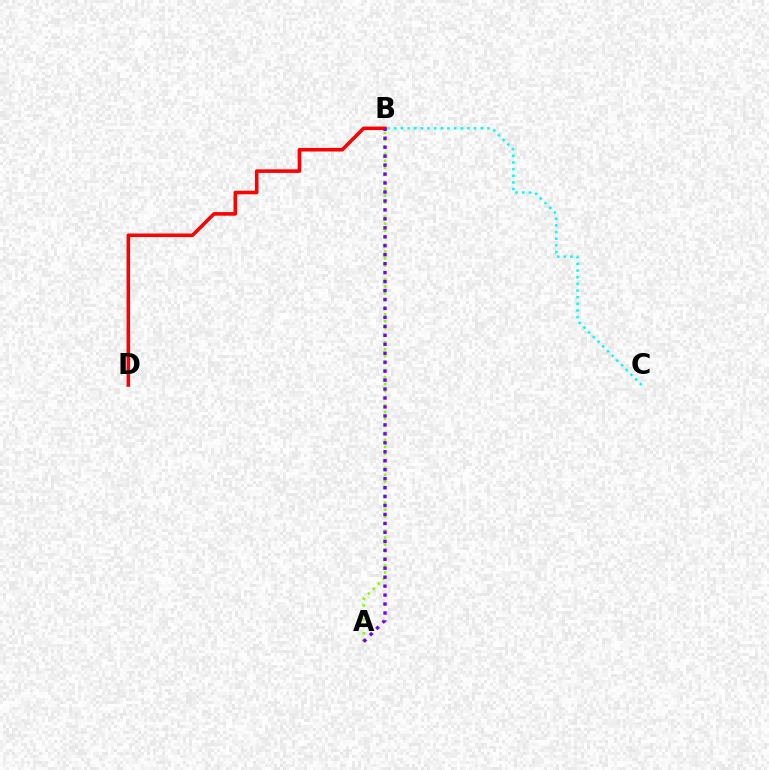{('A', 'B'): [{'color': '#84ff00', 'line_style': 'dotted', 'thickness': 1.9}, {'color': '#7200ff', 'line_style': 'dotted', 'thickness': 2.43}], ('B', 'D'): [{'color': '#ff0000', 'line_style': 'solid', 'thickness': 2.57}], ('B', 'C'): [{'color': '#00fff6', 'line_style': 'dotted', 'thickness': 1.81}]}